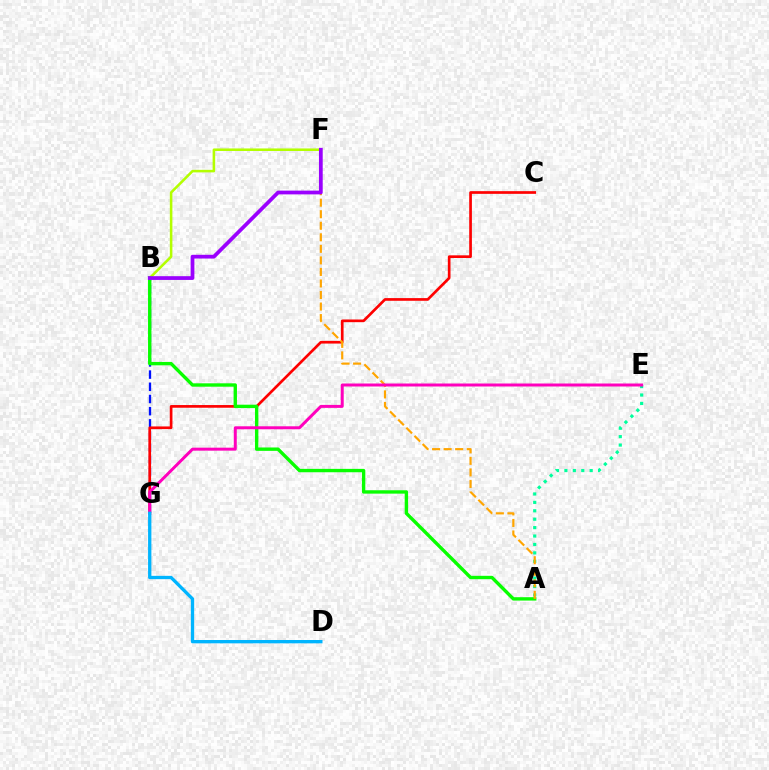{('A', 'E'): [{'color': '#00ff9d', 'line_style': 'dotted', 'thickness': 2.29}], ('B', 'G'): [{'color': '#0010ff', 'line_style': 'dashed', 'thickness': 1.66}], ('C', 'G'): [{'color': '#ff0000', 'line_style': 'solid', 'thickness': 1.93}], ('B', 'F'): [{'color': '#b3ff00', 'line_style': 'solid', 'thickness': 1.84}, {'color': '#9b00ff', 'line_style': 'solid', 'thickness': 2.7}], ('A', 'B'): [{'color': '#08ff00', 'line_style': 'solid', 'thickness': 2.43}], ('A', 'F'): [{'color': '#ffa500', 'line_style': 'dashed', 'thickness': 1.57}], ('E', 'G'): [{'color': '#ff00bd', 'line_style': 'solid', 'thickness': 2.15}], ('D', 'G'): [{'color': '#00b5ff', 'line_style': 'solid', 'thickness': 2.39}]}